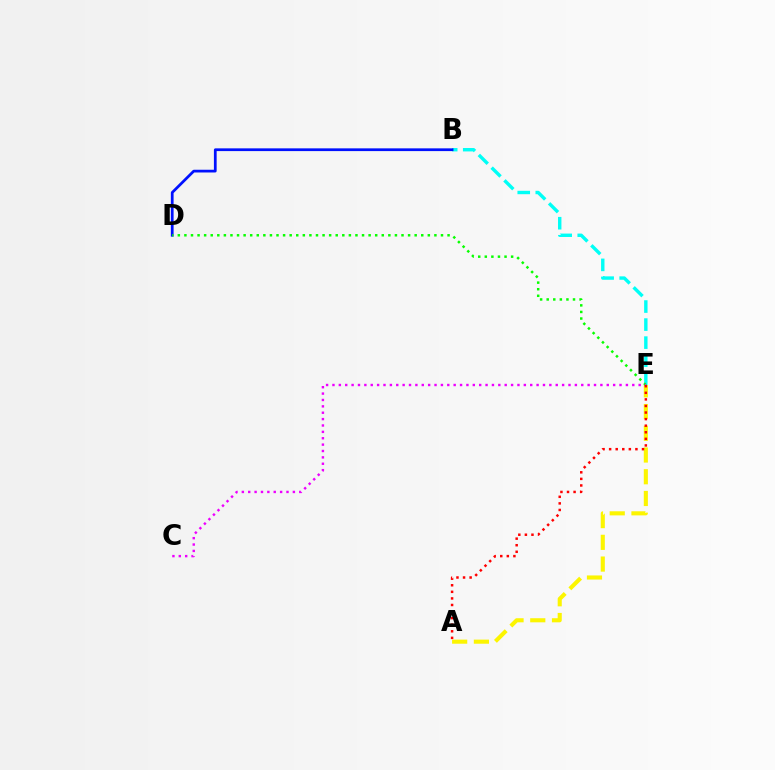{('A', 'E'): [{'color': '#fcf500', 'line_style': 'dashed', 'thickness': 2.95}, {'color': '#ff0000', 'line_style': 'dotted', 'thickness': 1.79}], ('B', 'E'): [{'color': '#00fff6', 'line_style': 'dashed', 'thickness': 2.45}], ('B', 'D'): [{'color': '#0010ff', 'line_style': 'solid', 'thickness': 1.97}], ('D', 'E'): [{'color': '#08ff00', 'line_style': 'dotted', 'thickness': 1.79}], ('C', 'E'): [{'color': '#ee00ff', 'line_style': 'dotted', 'thickness': 1.73}]}